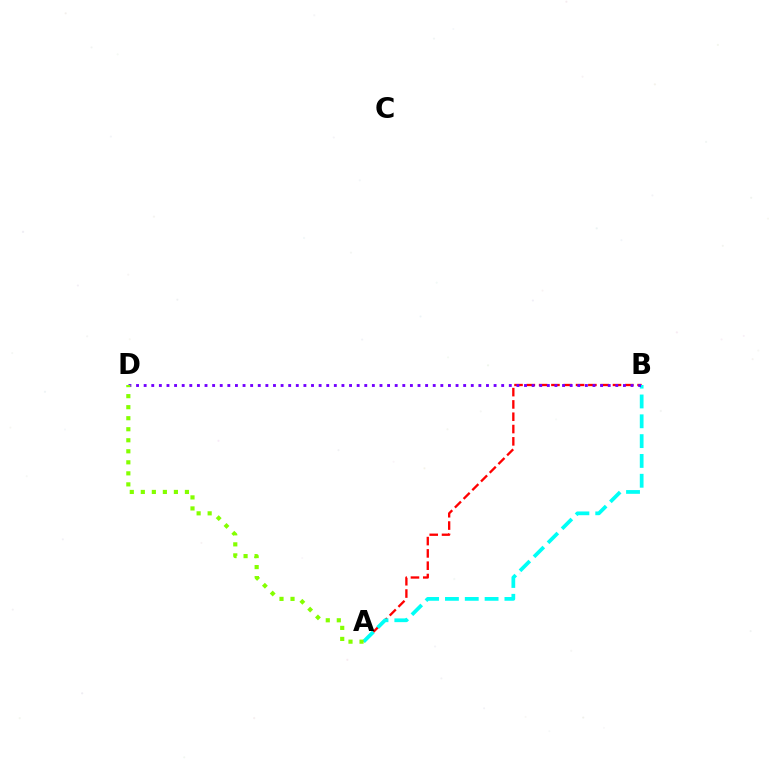{('A', 'B'): [{'color': '#ff0000', 'line_style': 'dashed', 'thickness': 1.67}, {'color': '#00fff6', 'line_style': 'dashed', 'thickness': 2.69}], ('B', 'D'): [{'color': '#7200ff', 'line_style': 'dotted', 'thickness': 2.07}], ('A', 'D'): [{'color': '#84ff00', 'line_style': 'dotted', 'thickness': 3.0}]}